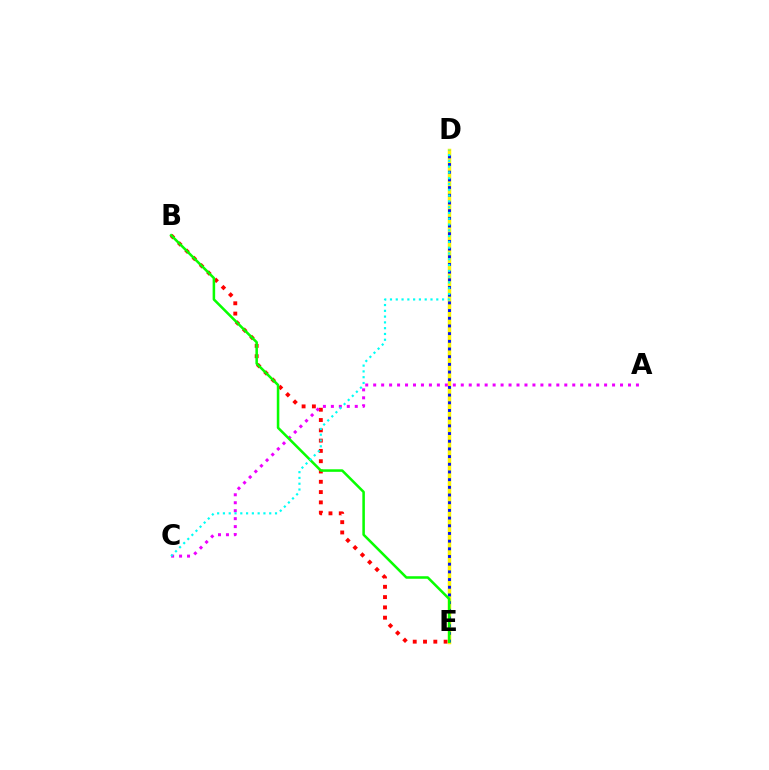{('B', 'E'): [{'color': '#ff0000', 'line_style': 'dotted', 'thickness': 2.8}, {'color': '#08ff00', 'line_style': 'solid', 'thickness': 1.83}], ('D', 'E'): [{'color': '#fcf500', 'line_style': 'solid', 'thickness': 2.52}, {'color': '#0010ff', 'line_style': 'dotted', 'thickness': 2.09}], ('A', 'C'): [{'color': '#ee00ff', 'line_style': 'dotted', 'thickness': 2.16}], ('C', 'D'): [{'color': '#00fff6', 'line_style': 'dotted', 'thickness': 1.57}]}